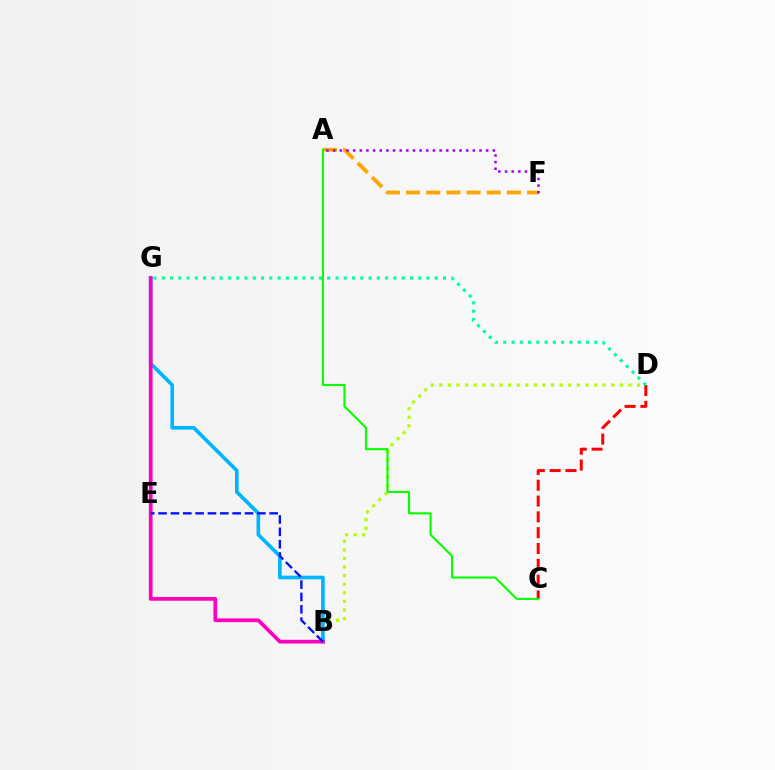{('B', 'D'): [{'color': '#b3ff00', 'line_style': 'dotted', 'thickness': 2.34}], ('C', 'D'): [{'color': '#ff0000', 'line_style': 'dashed', 'thickness': 2.15}], ('A', 'F'): [{'color': '#ffa500', 'line_style': 'dashed', 'thickness': 2.74}, {'color': '#9b00ff', 'line_style': 'dotted', 'thickness': 1.81}], ('D', 'G'): [{'color': '#00ff9d', 'line_style': 'dotted', 'thickness': 2.25}], ('B', 'G'): [{'color': '#00b5ff', 'line_style': 'solid', 'thickness': 2.62}, {'color': '#ff00bd', 'line_style': 'solid', 'thickness': 2.68}], ('A', 'C'): [{'color': '#08ff00', 'line_style': 'solid', 'thickness': 1.52}], ('B', 'E'): [{'color': '#0010ff', 'line_style': 'dashed', 'thickness': 1.68}]}